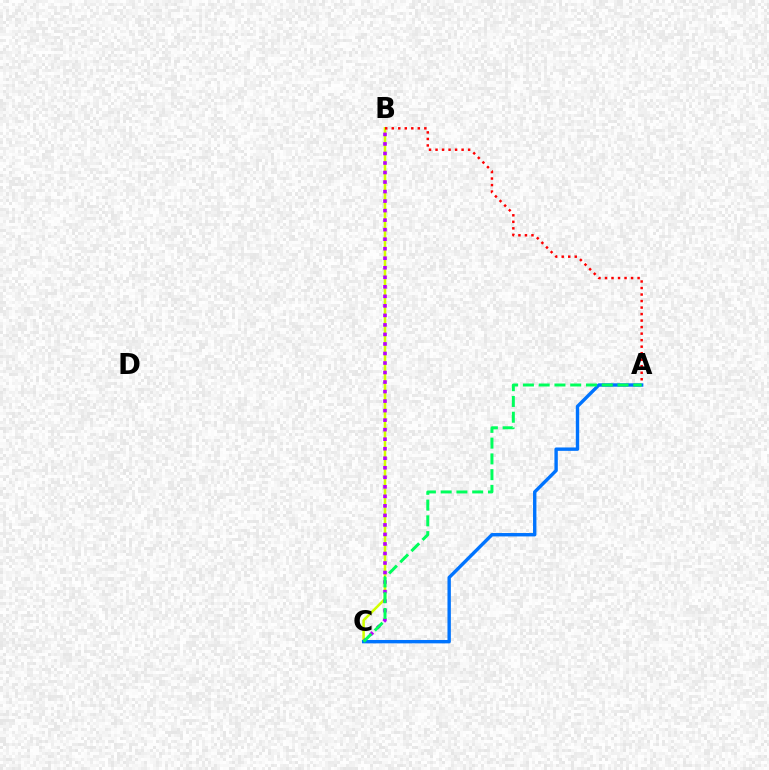{('B', 'C'): [{'color': '#d1ff00', 'line_style': 'solid', 'thickness': 1.84}, {'color': '#b900ff', 'line_style': 'dotted', 'thickness': 2.59}], ('A', 'B'): [{'color': '#ff0000', 'line_style': 'dotted', 'thickness': 1.77}], ('A', 'C'): [{'color': '#0074ff', 'line_style': 'solid', 'thickness': 2.44}, {'color': '#00ff5c', 'line_style': 'dashed', 'thickness': 2.14}]}